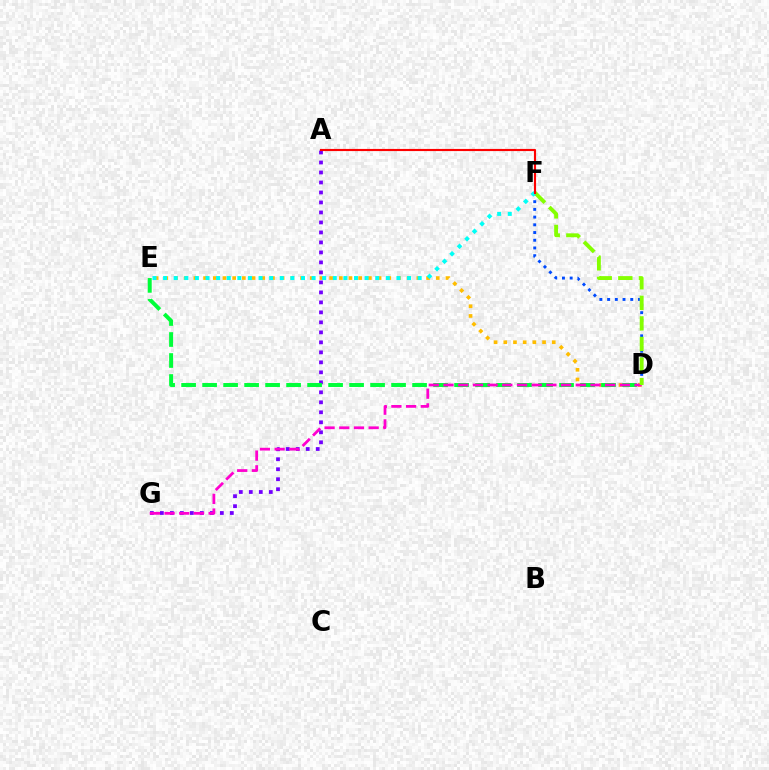{('D', 'E'): [{'color': '#ffbd00', 'line_style': 'dotted', 'thickness': 2.63}, {'color': '#00ff39', 'line_style': 'dashed', 'thickness': 2.85}], ('A', 'G'): [{'color': '#7200ff', 'line_style': 'dotted', 'thickness': 2.72}], ('D', 'F'): [{'color': '#004bff', 'line_style': 'dotted', 'thickness': 2.1}, {'color': '#84ff00', 'line_style': 'dashed', 'thickness': 2.79}], ('D', 'G'): [{'color': '#ff00cf', 'line_style': 'dashed', 'thickness': 2.0}], ('E', 'F'): [{'color': '#00fff6', 'line_style': 'dotted', 'thickness': 2.88}], ('A', 'F'): [{'color': '#ff0000', 'line_style': 'solid', 'thickness': 1.54}]}